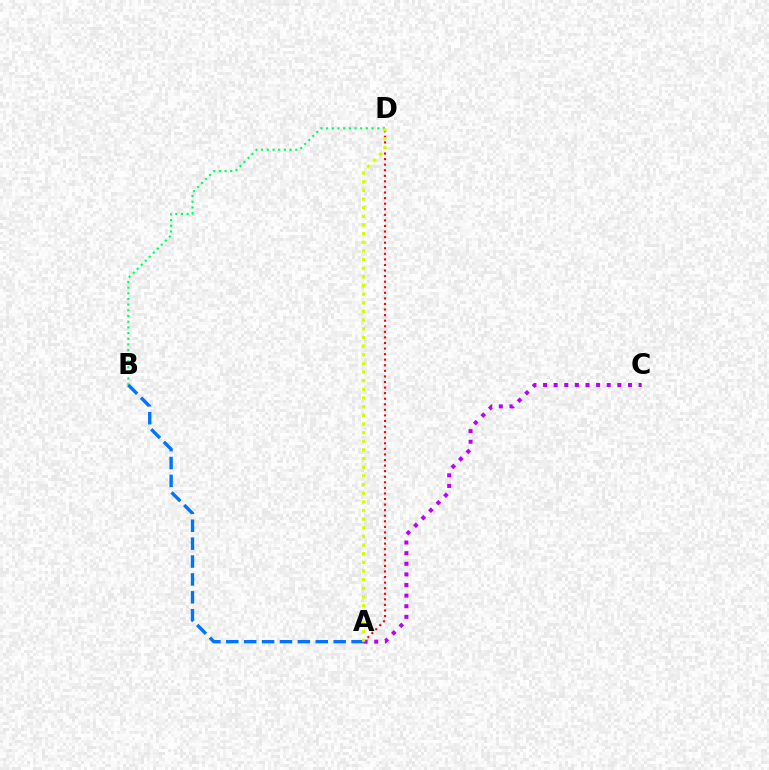{('B', 'D'): [{'color': '#00ff5c', 'line_style': 'dotted', 'thickness': 1.54}], ('A', 'D'): [{'color': '#ff0000', 'line_style': 'dotted', 'thickness': 1.51}, {'color': '#d1ff00', 'line_style': 'dotted', 'thickness': 2.35}], ('A', 'B'): [{'color': '#0074ff', 'line_style': 'dashed', 'thickness': 2.43}], ('A', 'C'): [{'color': '#b900ff', 'line_style': 'dotted', 'thickness': 2.88}]}